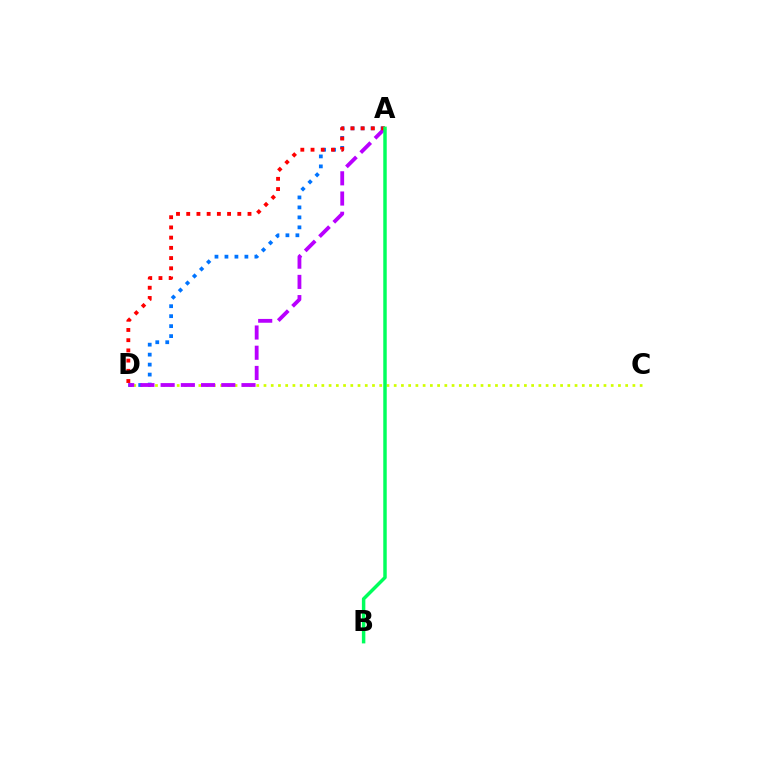{('C', 'D'): [{'color': '#d1ff00', 'line_style': 'dotted', 'thickness': 1.97}], ('A', 'D'): [{'color': '#0074ff', 'line_style': 'dotted', 'thickness': 2.71}, {'color': '#b900ff', 'line_style': 'dashed', 'thickness': 2.75}, {'color': '#ff0000', 'line_style': 'dotted', 'thickness': 2.78}], ('A', 'B'): [{'color': '#00ff5c', 'line_style': 'solid', 'thickness': 2.49}]}